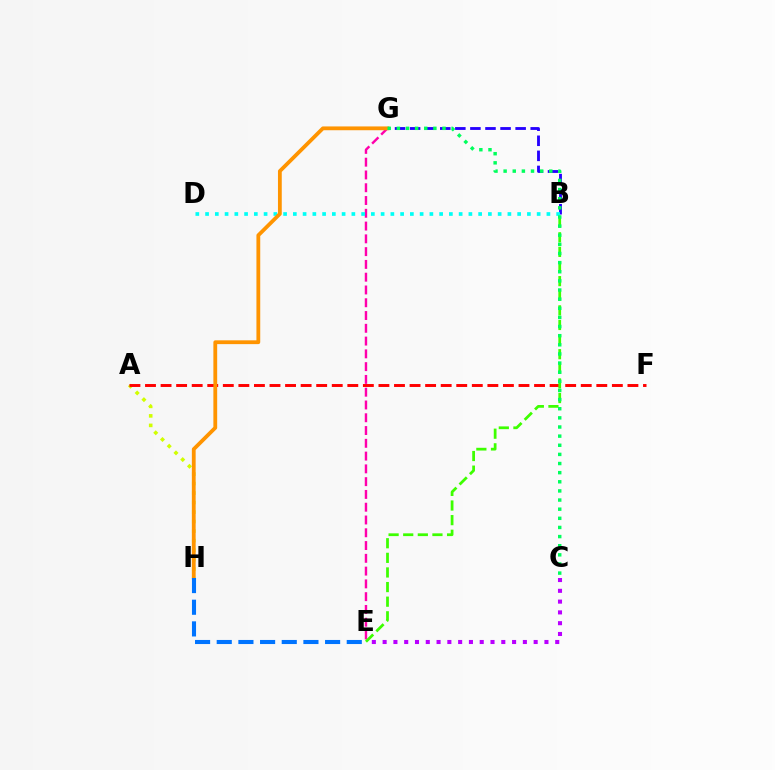{('A', 'H'): [{'color': '#d1ff00', 'line_style': 'dotted', 'thickness': 2.58}], ('A', 'F'): [{'color': '#ff0000', 'line_style': 'dashed', 'thickness': 2.11}], ('B', 'G'): [{'color': '#2500ff', 'line_style': 'dashed', 'thickness': 2.05}], ('C', 'E'): [{'color': '#b900ff', 'line_style': 'dotted', 'thickness': 2.93}], ('E', 'G'): [{'color': '#ff00ac', 'line_style': 'dashed', 'thickness': 1.74}], ('B', 'D'): [{'color': '#00fff6', 'line_style': 'dotted', 'thickness': 2.65}], ('B', 'E'): [{'color': '#3dff00', 'line_style': 'dashed', 'thickness': 1.99}], ('G', 'H'): [{'color': '#ff9400', 'line_style': 'solid', 'thickness': 2.73}], ('C', 'G'): [{'color': '#00ff5c', 'line_style': 'dotted', 'thickness': 2.48}], ('E', 'H'): [{'color': '#0074ff', 'line_style': 'dashed', 'thickness': 2.94}]}